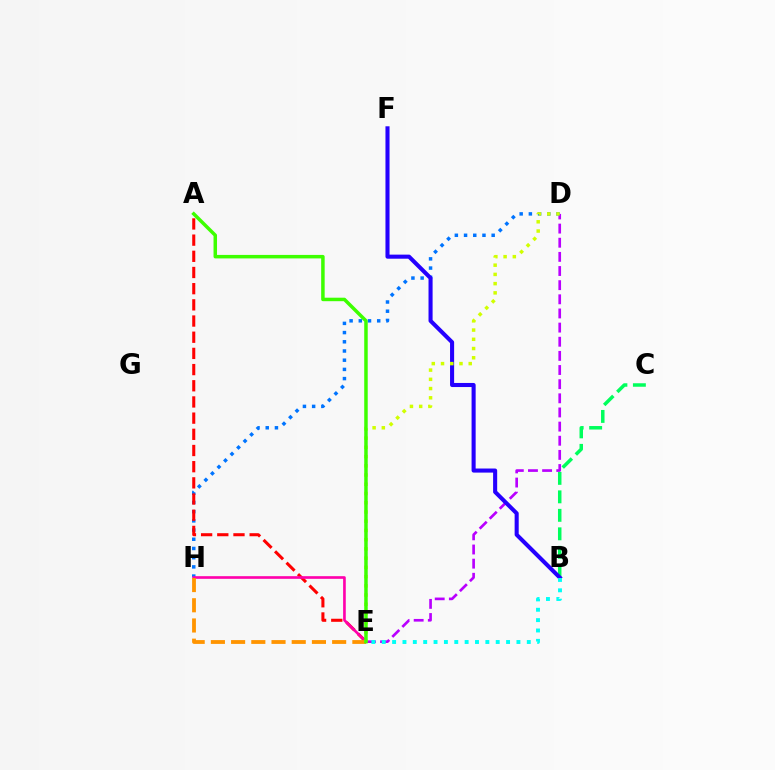{('D', 'E'): [{'color': '#b900ff', 'line_style': 'dashed', 'thickness': 1.92}, {'color': '#d1ff00', 'line_style': 'dotted', 'thickness': 2.51}], ('D', 'H'): [{'color': '#0074ff', 'line_style': 'dotted', 'thickness': 2.5}], ('A', 'E'): [{'color': '#ff0000', 'line_style': 'dashed', 'thickness': 2.2}, {'color': '#3dff00', 'line_style': 'solid', 'thickness': 2.52}], ('B', 'C'): [{'color': '#00ff5c', 'line_style': 'dashed', 'thickness': 2.51}], ('E', 'H'): [{'color': '#ff00ac', 'line_style': 'solid', 'thickness': 1.91}, {'color': '#ff9400', 'line_style': 'dashed', 'thickness': 2.75}], ('B', 'F'): [{'color': '#2500ff', 'line_style': 'solid', 'thickness': 2.93}], ('B', 'E'): [{'color': '#00fff6', 'line_style': 'dotted', 'thickness': 2.82}]}